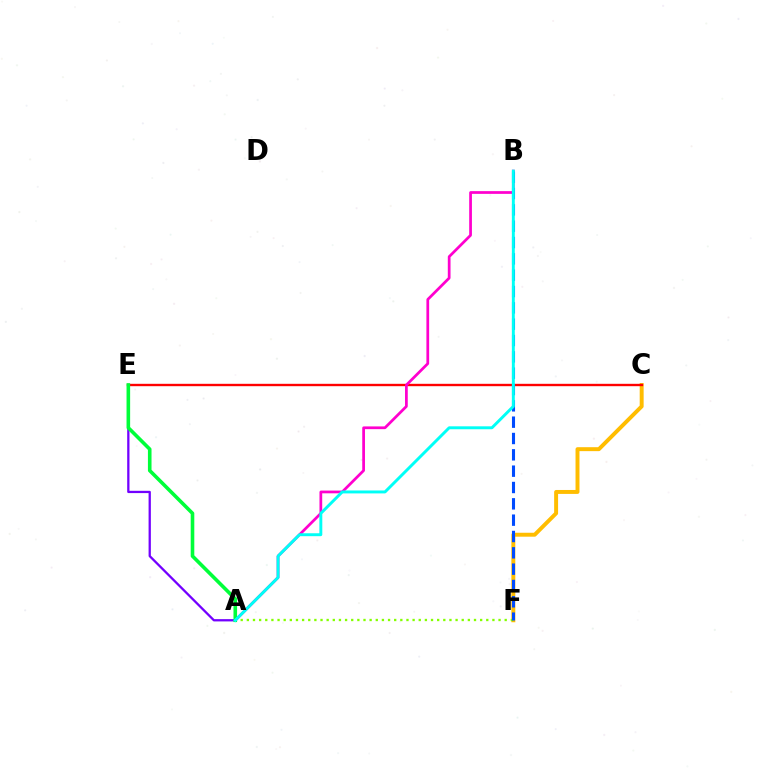{('C', 'F'): [{'color': '#ffbd00', 'line_style': 'solid', 'thickness': 2.84}], ('A', 'F'): [{'color': '#84ff00', 'line_style': 'dotted', 'thickness': 1.67}], ('C', 'E'): [{'color': '#ff0000', 'line_style': 'solid', 'thickness': 1.71}], ('A', 'B'): [{'color': '#ff00cf', 'line_style': 'solid', 'thickness': 1.97}, {'color': '#00fff6', 'line_style': 'solid', 'thickness': 2.11}], ('A', 'E'): [{'color': '#7200ff', 'line_style': 'solid', 'thickness': 1.64}, {'color': '#00ff39', 'line_style': 'solid', 'thickness': 2.59}], ('B', 'F'): [{'color': '#004bff', 'line_style': 'dashed', 'thickness': 2.22}]}